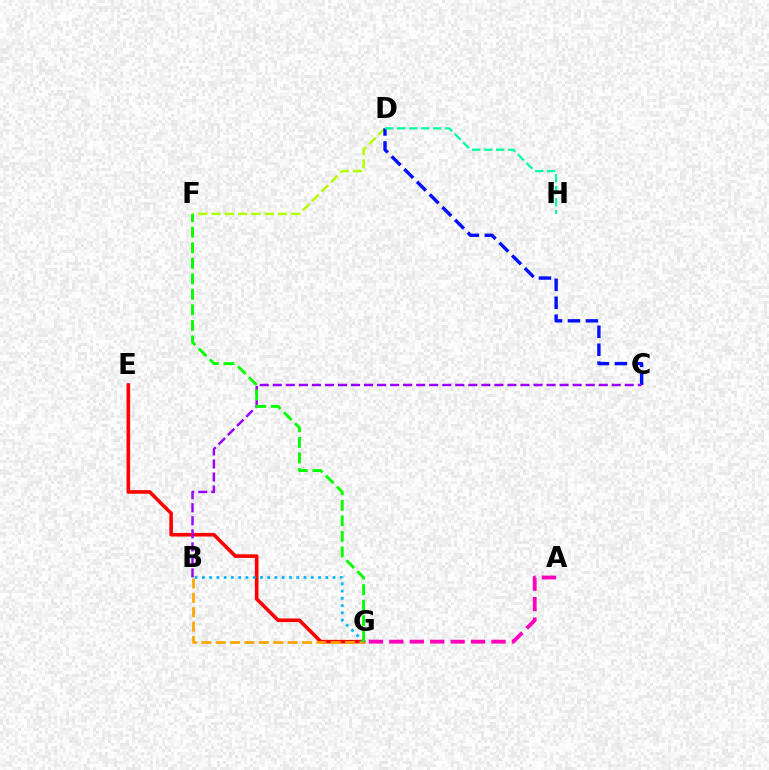{('D', 'F'): [{'color': '#b3ff00', 'line_style': 'dashed', 'thickness': 1.8}], ('C', 'D'): [{'color': '#0010ff', 'line_style': 'dashed', 'thickness': 2.44}], ('E', 'G'): [{'color': '#ff0000', 'line_style': 'solid', 'thickness': 2.59}], ('B', 'G'): [{'color': '#ffa500', 'line_style': 'dashed', 'thickness': 1.95}, {'color': '#00b5ff', 'line_style': 'dotted', 'thickness': 1.97}], ('A', 'G'): [{'color': '#ff00bd', 'line_style': 'dashed', 'thickness': 2.77}], ('B', 'C'): [{'color': '#9b00ff', 'line_style': 'dashed', 'thickness': 1.77}], ('D', 'H'): [{'color': '#00ff9d', 'line_style': 'dashed', 'thickness': 1.63}], ('F', 'G'): [{'color': '#08ff00', 'line_style': 'dashed', 'thickness': 2.11}]}